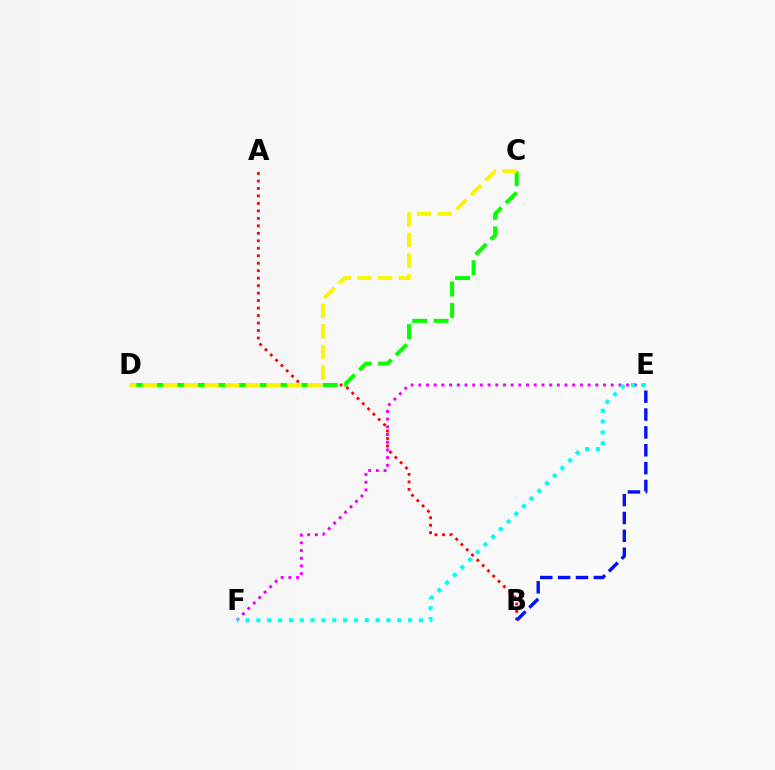{('A', 'B'): [{'color': '#ff0000', 'line_style': 'dotted', 'thickness': 2.03}], ('E', 'F'): [{'color': '#ee00ff', 'line_style': 'dotted', 'thickness': 2.09}, {'color': '#00fff6', 'line_style': 'dotted', 'thickness': 2.94}], ('C', 'D'): [{'color': '#08ff00', 'line_style': 'dashed', 'thickness': 2.91}, {'color': '#fcf500', 'line_style': 'dashed', 'thickness': 2.8}], ('B', 'E'): [{'color': '#0010ff', 'line_style': 'dashed', 'thickness': 2.43}]}